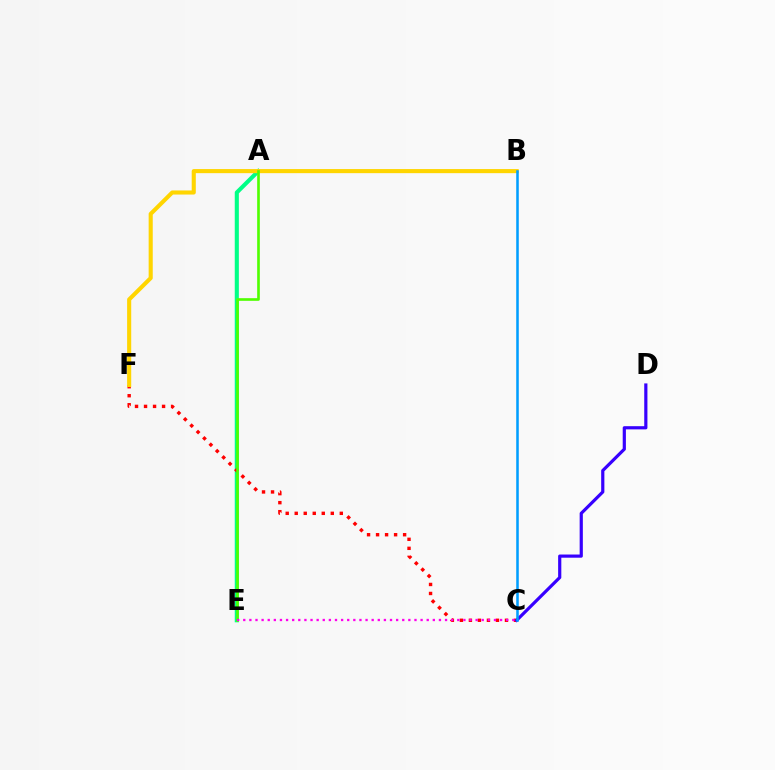{('A', 'E'): [{'color': '#00ff86', 'line_style': 'solid', 'thickness': 2.94}, {'color': '#4fff00', 'line_style': 'solid', 'thickness': 1.91}], ('C', 'F'): [{'color': '#ff0000', 'line_style': 'dotted', 'thickness': 2.45}], ('B', 'F'): [{'color': '#ffd500', 'line_style': 'solid', 'thickness': 2.95}], ('C', 'D'): [{'color': '#3700ff', 'line_style': 'solid', 'thickness': 2.29}], ('B', 'C'): [{'color': '#009eff', 'line_style': 'solid', 'thickness': 1.83}], ('C', 'E'): [{'color': '#ff00ed', 'line_style': 'dotted', 'thickness': 1.66}]}